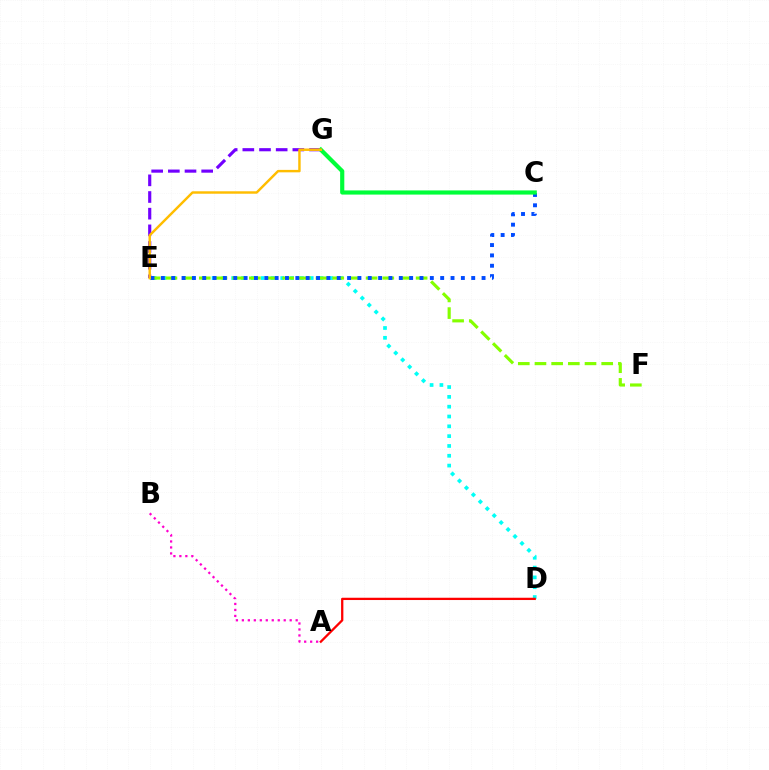{('A', 'B'): [{'color': '#ff00cf', 'line_style': 'dotted', 'thickness': 1.62}], ('E', 'G'): [{'color': '#7200ff', 'line_style': 'dashed', 'thickness': 2.26}, {'color': '#ffbd00', 'line_style': 'solid', 'thickness': 1.76}], ('D', 'E'): [{'color': '#00fff6', 'line_style': 'dotted', 'thickness': 2.67}], ('E', 'F'): [{'color': '#84ff00', 'line_style': 'dashed', 'thickness': 2.27}], ('A', 'D'): [{'color': '#ff0000', 'line_style': 'solid', 'thickness': 1.64}], ('C', 'E'): [{'color': '#004bff', 'line_style': 'dotted', 'thickness': 2.81}], ('C', 'G'): [{'color': '#00ff39', 'line_style': 'solid', 'thickness': 3.0}]}